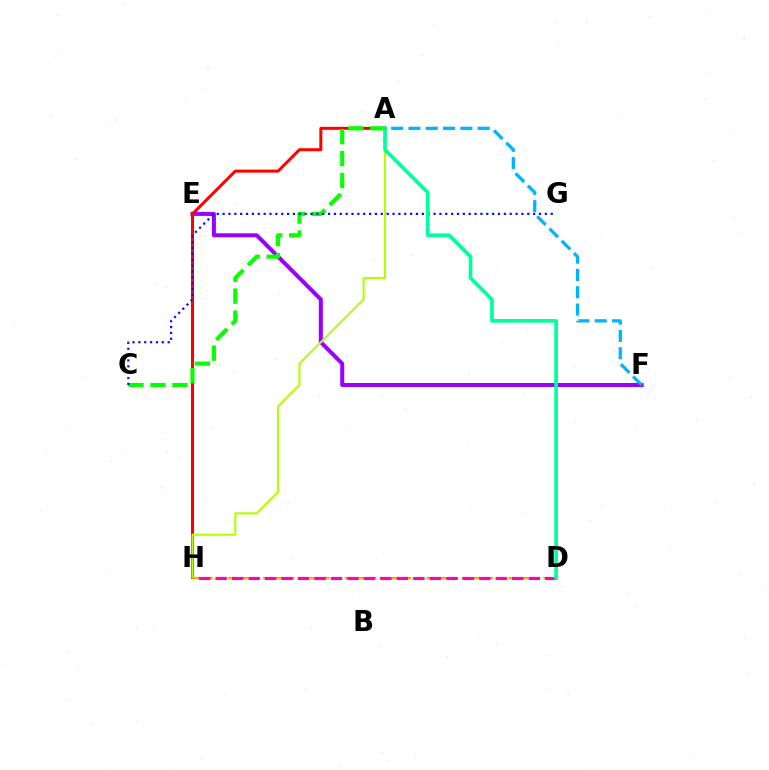{('E', 'F'): [{'color': '#9b00ff', 'line_style': 'solid', 'thickness': 2.9}], ('A', 'H'): [{'color': '#ff0000', 'line_style': 'solid', 'thickness': 2.17}, {'color': '#b3ff00', 'line_style': 'solid', 'thickness': 1.51}], ('D', 'H'): [{'color': '#ffa500', 'line_style': 'dashed', 'thickness': 1.59}, {'color': '#ff00bd', 'line_style': 'dashed', 'thickness': 2.24}], ('A', 'C'): [{'color': '#08ff00', 'line_style': 'dashed', 'thickness': 2.98}], ('C', 'G'): [{'color': '#0010ff', 'line_style': 'dotted', 'thickness': 1.59}], ('A', 'D'): [{'color': '#00ff9d', 'line_style': 'solid', 'thickness': 2.65}], ('A', 'F'): [{'color': '#00b5ff', 'line_style': 'dashed', 'thickness': 2.35}]}